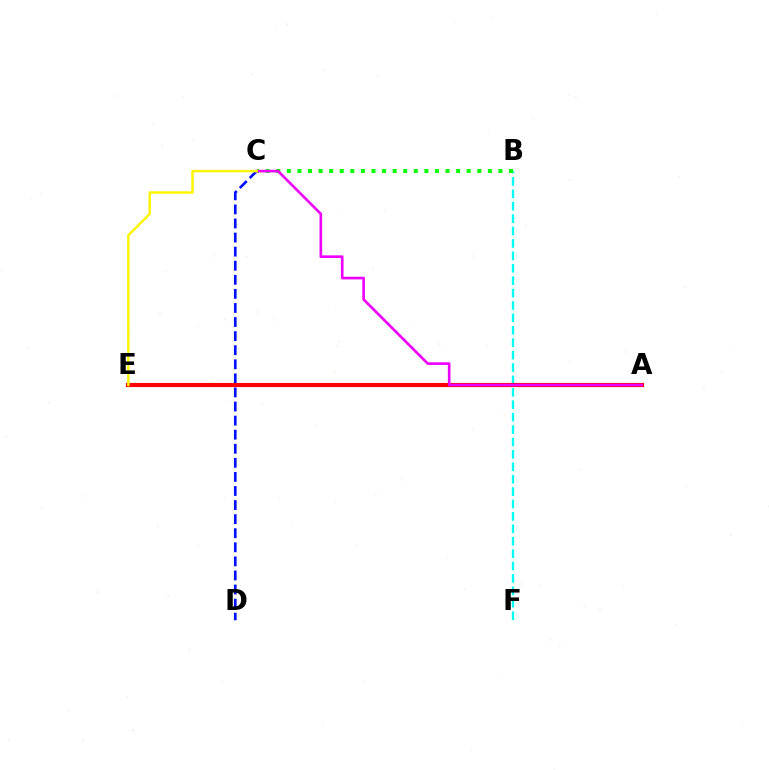{('C', 'D'): [{'color': '#0010ff', 'line_style': 'dashed', 'thickness': 1.91}], ('B', 'F'): [{'color': '#00fff6', 'line_style': 'dashed', 'thickness': 1.69}], ('B', 'C'): [{'color': '#08ff00', 'line_style': 'dotted', 'thickness': 2.87}], ('A', 'E'): [{'color': '#ff0000', 'line_style': 'solid', 'thickness': 2.98}], ('A', 'C'): [{'color': '#ee00ff', 'line_style': 'solid', 'thickness': 1.91}], ('C', 'E'): [{'color': '#fcf500', 'line_style': 'solid', 'thickness': 1.76}]}